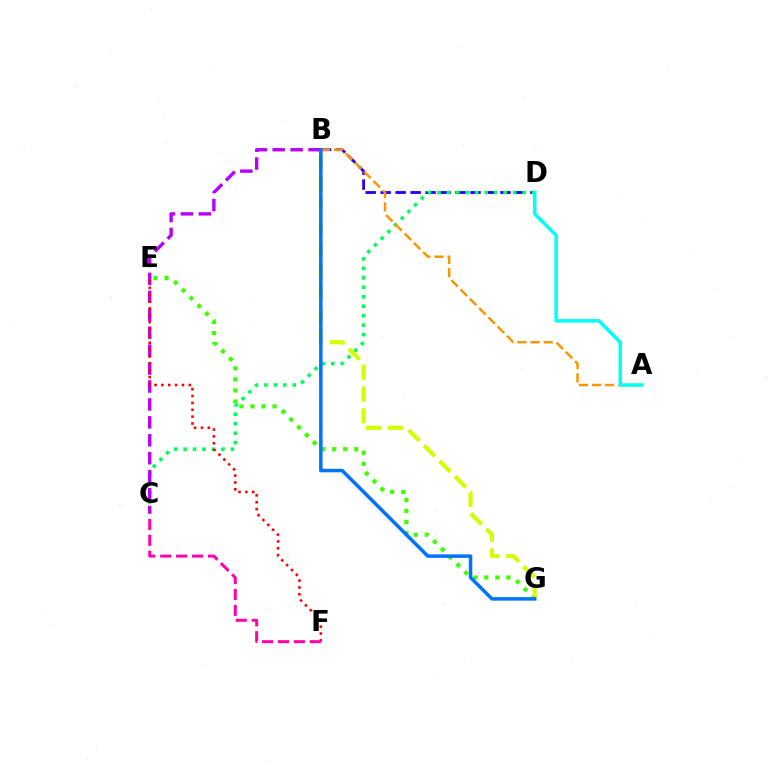{('B', 'D'): [{'color': '#2500ff', 'line_style': 'dashed', 'thickness': 2.03}], ('C', 'D'): [{'color': '#00ff5c', 'line_style': 'dotted', 'thickness': 2.57}], ('A', 'B'): [{'color': '#ff9400', 'line_style': 'dashed', 'thickness': 1.78}], ('E', 'G'): [{'color': '#3dff00', 'line_style': 'dotted', 'thickness': 3.0}], ('B', 'C'): [{'color': '#b900ff', 'line_style': 'dashed', 'thickness': 2.44}], ('A', 'D'): [{'color': '#00fff6', 'line_style': 'solid', 'thickness': 2.52}], ('B', 'G'): [{'color': '#d1ff00', 'line_style': 'dashed', 'thickness': 2.97}, {'color': '#0074ff', 'line_style': 'solid', 'thickness': 2.53}], ('E', 'F'): [{'color': '#ff0000', 'line_style': 'dotted', 'thickness': 1.86}], ('C', 'F'): [{'color': '#ff00ac', 'line_style': 'dashed', 'thickness': 2.16}]}